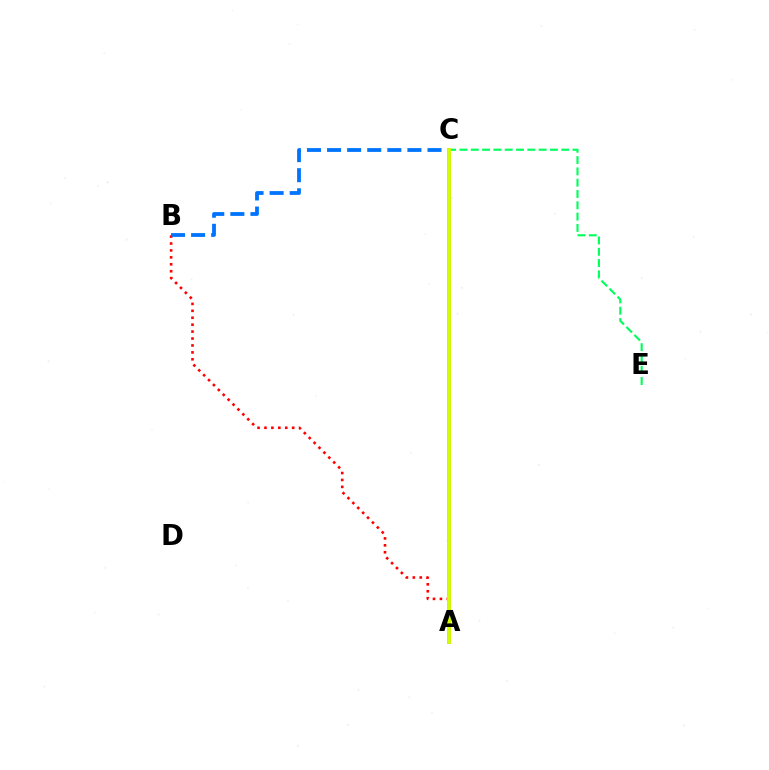{('C', 'E'): [{'color': '#00ff5c', 'line_style': 'dashed', 'thickness': 1.54}], ('A', 'B'): [{'color': '#ff0000', 'line_style': 'dotted', 'thickness': 1.88}], ('A', 'C'): [{'color': '#b900ff', 'line_style': 'solid', 'thickness': 2.56}, {'color': '#d1ff00', 'line_style': 'solid', 'thickness': 2.79}], ('B', 'C'): [{'color': '#0074ff', 'line_style': 'dashed', 'thickness': 2.73}]}